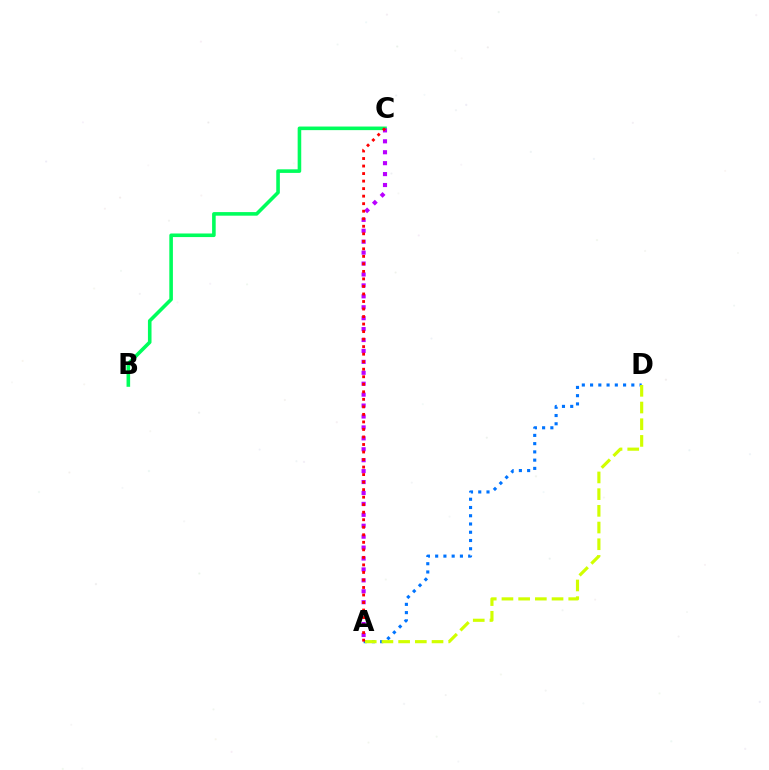{('B', 'C'): [{'color': '#00ff5c', 'line_style': 'solid', 'thickness': 2.58}], ('A', 'D'): [{'color': '#0074ff', 'line_style': 'dotted', 'thickness': 2.24}, {'color': '#d1ff00', 'line_style': 'dashed', 'thickness': 2.27}], ('A', 'C'): [{'color': '#b900ff', 'line_style': 'dotted', 'thickness': 2.97}, {'color': '#ff0000', 'line_style': 'dotted', 'thickness': 2.04}]}